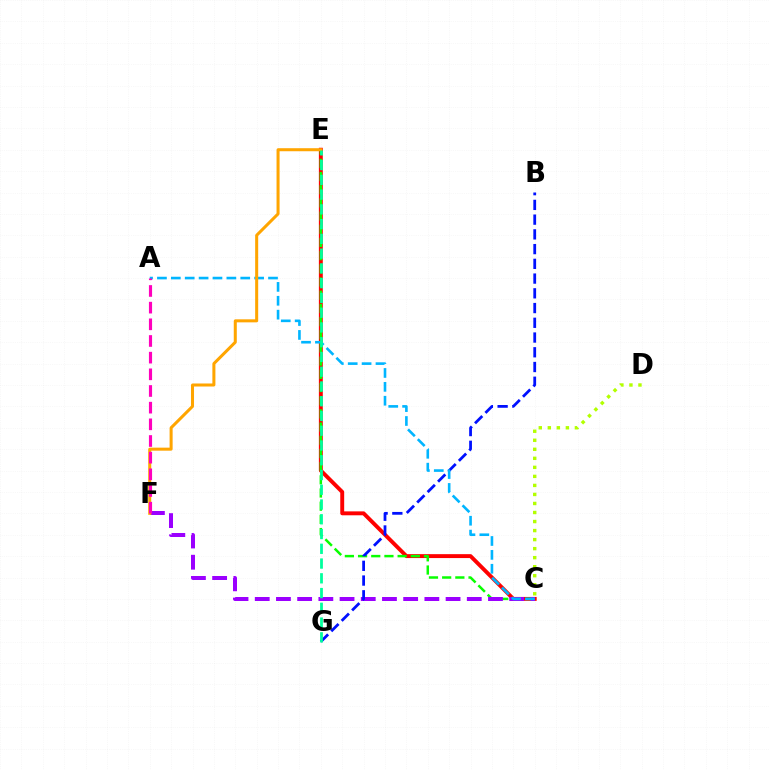{('C', 'E'): [{'color': '#ff0000', 'line_style': 'solid', 'thickness': 2.82}, {'color': '#08ff00', 'line_style': 'dashed', 'thickness': 1.79}], ('C', 'F'): [{'color': '#9b00ff', 'line_style': 'dashed', 'thickness': 2.88}], ('B', 'G'): [{'color': '#0010ff', 'line_style': 'dashed', 'thickness': 2.0}], ('A', 'C'): [{'color': '#00b5ff', 'line_style': 'dashed', 'thickness': 1.89}], ('E', 'F'): [{'color': '#ffa500', 'line_style': 'solid', 'thickness': 2.18}], ('E', 'G'): [{'color': '#00ff9d', 'line_style': 'dashed', 'thickness': 2.0}], ('C', 'D'): [{'color': '#b3ff00', 'line_style': 'dotted', 'thickness': 2.45}], ('A', 'F'): [{'color': '#ff00bd', 'line_style': 'dashed', 'thickness': 2.26}]}